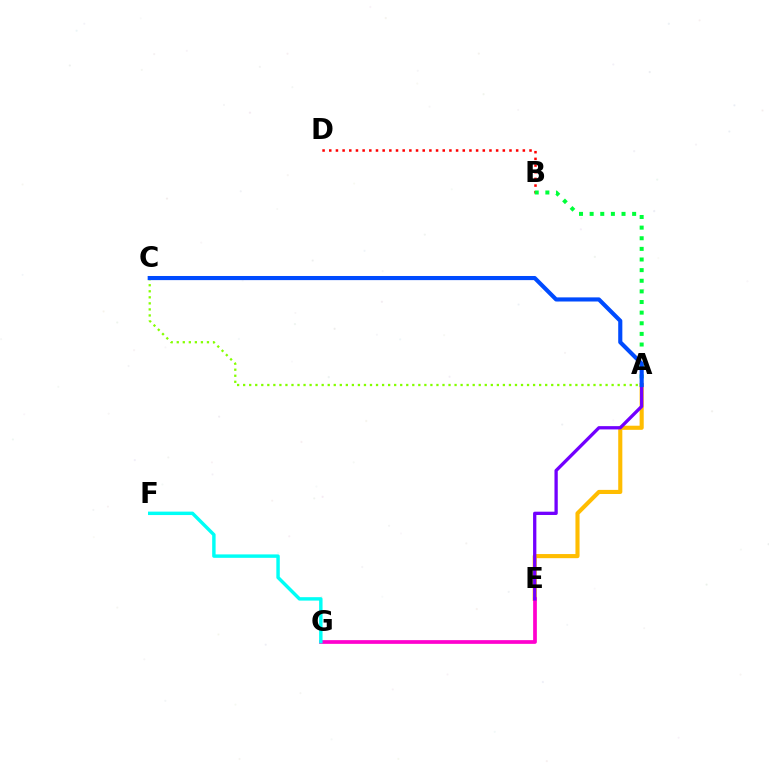{('A', 'E'): [{'color': '#ffbd00', 'line_style': 'solid', 'thickness': 2.96}, {'color': '#7200ff', 'line_style': 'solid', 'thickness': 2.37}], ('A', 'C'): [{'color': '#84ff00', 'line_style': 'dotted', 'thickness': 1.64}, {'color': '#004bff', 'line_style': 'solid', 'thickness': 2.97}], ('B', 'D'): [{'color': '#ff0000', 'line_style': 'dotted', 'thickness': 1.81}], ('E', 'G'): [{'color': '#ff00cf', 'line_style': 'solid', 'thickness': 2.67}], ('A', 'B'): [{'color': '#00ff39', 'line_style': 'dotted', 'thickness': 2.89}], ('F', 'G'): [{'color': '#00fff6', 'line_style': 'solid', 'thickness': 2.47}]}